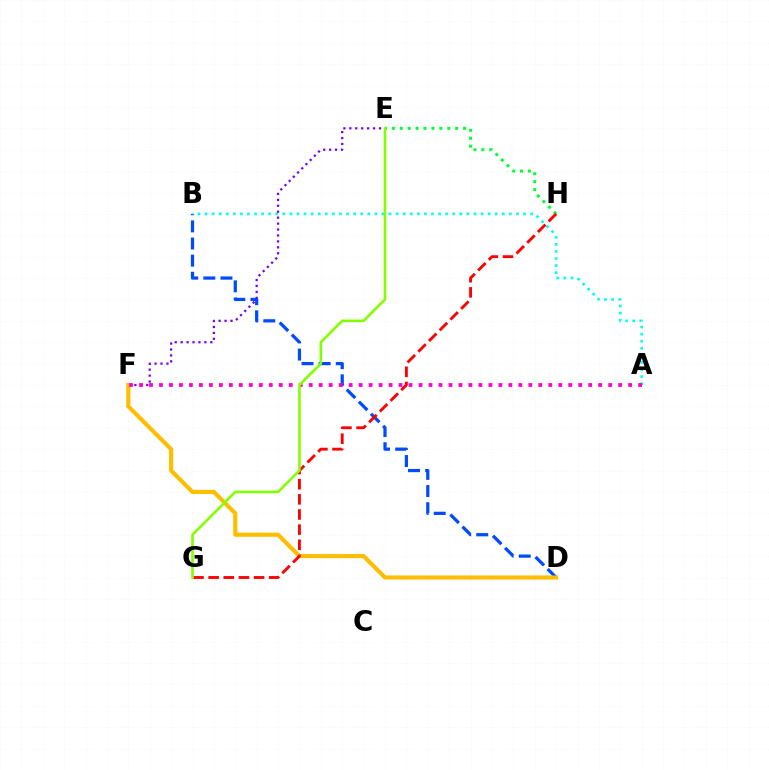{('B', 'D'): [{'color': '#004bff', 'line_style': 'dashed', 'thickness': 2.33}], ('E', 'H'): [{'color': '#00ff39', 'line_style': 'dotted', 'thickness': 2.15}], ('A', 'B'): [{'color': '#00fff6', 'line_style': 'dotted', 'thickness': 1.92}], ('E', 'F'): [{'color': '#7200ff', 'line_style': 'dotted', 'thickness': 1.61}], ('D', 'F'): [{'color': '#ffbd00', 'line_style': 'solid', 'thickness': 2.98}], ('G', 'H'): [{'color': '#ff0000', 'line_style': 'dashed', 'thickness': 2.06}], ('A', 'F'): [{'color': '#ff00cf', 'line_style': 'dotted', 'thickness': 2.71}], ('E', 'G'): [{'color': '#84ff00', 'line_style': 'solid', 'thickness': 1.88}]}